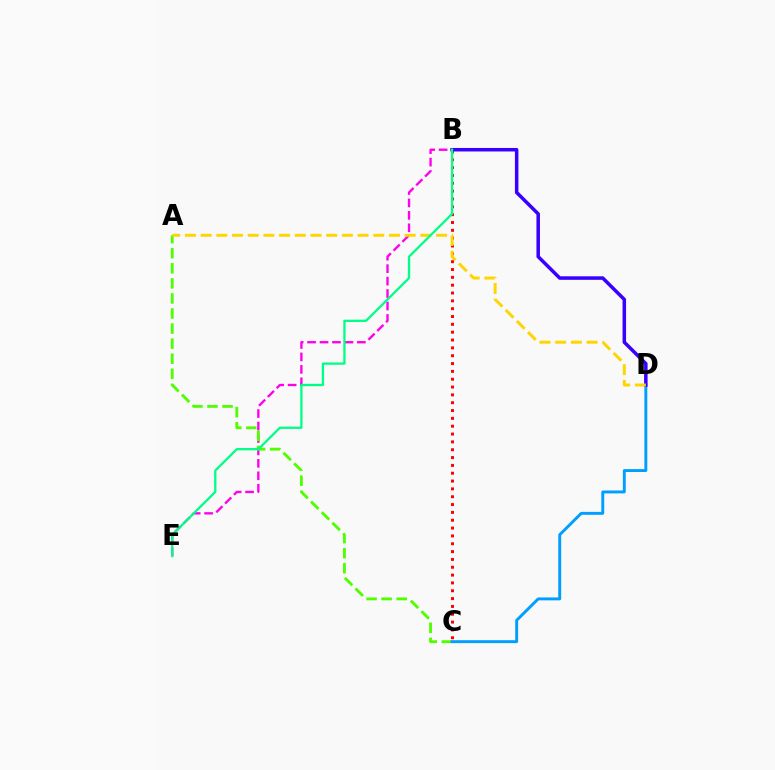{('B', 'E'): [{'color': '#ff00ed', 'line_style': 'dashed', 'thickness': 1.69}, {'color': '#00ff86', 'line_style': 'solid', 'thickness': 1.65}], ('A', 'C'): [{'color': '#4fff00', 'line_style': 'dashed', 'thickness': 2.05}], ('B', 'C'): [{'color': '#ff0000', 'line_style': 'dotted', 'thickness': 2.13}], ('C', 'D'): [{'color': '#009eff', 'line_style': 'solid', 'thickness': 2.1}], ('B', 'D'): [{'color': '#3700ff', 'line_style': 'solid', 'thickness': 2.53}], ('A', 'D'): [{'color': '#ffd500', 'line_style': 'dashed', 'thickness': 2.13}]}